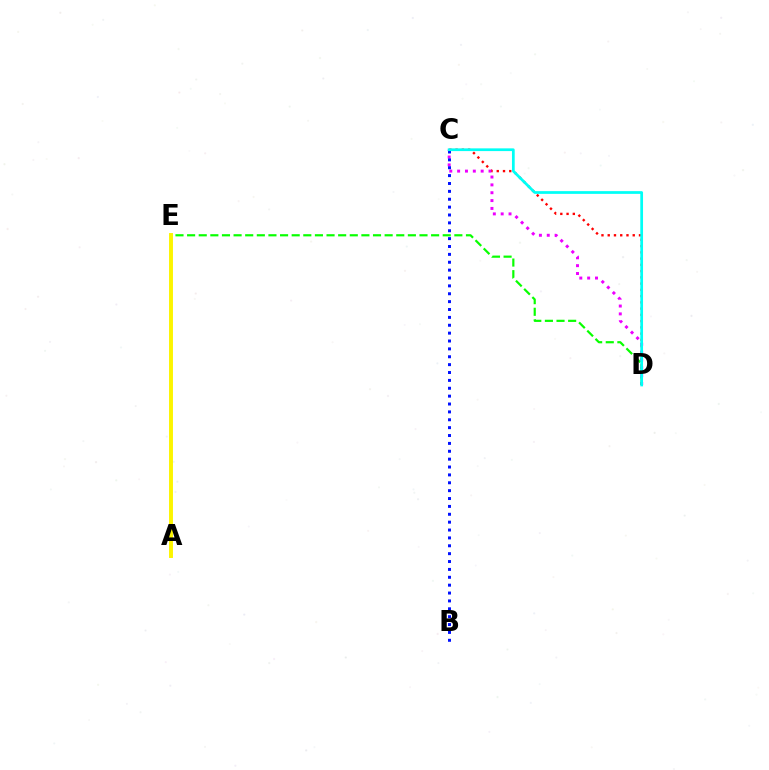{('C', 'D'): [{'color': '#ff0000', 'line_style': 'dotted', 'thickness': 1.7}, {'color': '#ee00ff', 'line_style': 'dotted', 'thickness': 2.13}, {'color': '#00fff6', 'line_style': 'solid', 'thickness': 1.96}], ('B', 'C'): [{'color': '#0010ff', 'line_style': 'dotted', 'thickness': 2.14}], ('D', 'E'): [{'color': '#08ff00', 'line_style': 'dashed', 'thickness': 1.58}], ('A', 'E'): [{'color': '#fcf500', 'line_style': 'solid', 'thickness': 2.82}]}